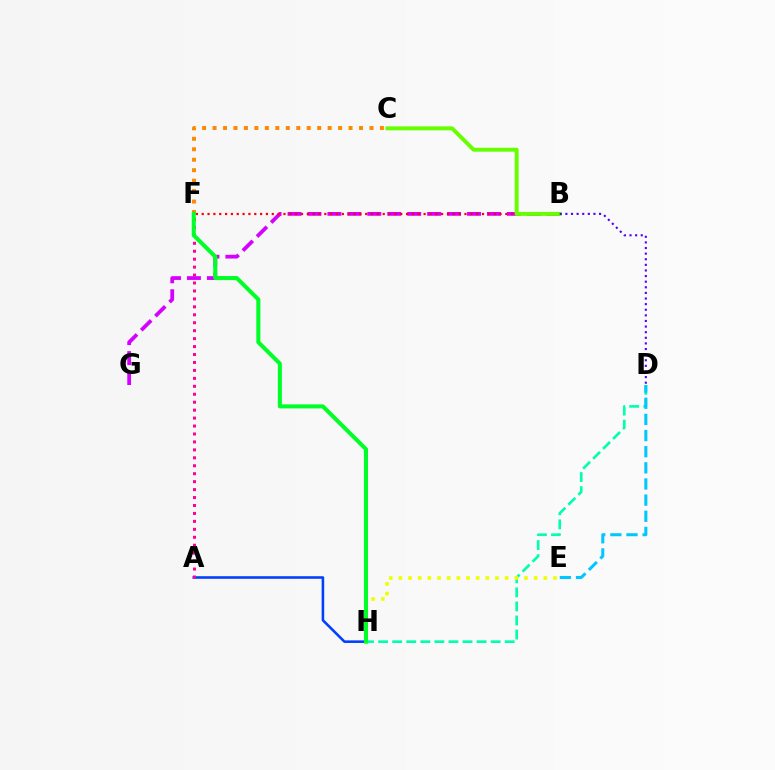{('A', 'H'): [{'color': '#003fff', 'line_style': 'solid', 'thickness': 1.85}], ('A', 'F'): [{'color': '#ff00a0', 'line_style': 'dotted', 'thickness': 2.16}], ('B', 'G'): [{'color': '#d600ff', 'line_style': 'dashed', 'thickness': 2.71}], ('B', 'F'): [{'color': '#ff0000', 'line_style': 'dotted', 'thickness': 1.59}], ('B', 'C'): [{'color': '#66ff00', 'line_style': 'solid', 'thickness': 2.83}], ('C', 'F'): [{'color': '#ff8800', 'line_style': 'dotted', 'thickness': 2.84}], ('D', 'H'): [{'color': '#00ffaf', 'line_style': 'dashed', 'thickness': 1.91}], ('E', 'H'): [{'color': '#eeff00', 'line_style': 'dotted', 'thickness': 2.62}], ('D', 'E'): [{'color': '#00c7ff', 'line_style': 'dashed', 'thickness': 2.19}], ('B', 'D'): [{'color': '#4f00ff', 'line_style': 'dotted', 'thickness': 1.52}], ('F', 'H'): [{'color': '#00ff27', 'line_style': 'solid', 'thickness': 2.91}]}